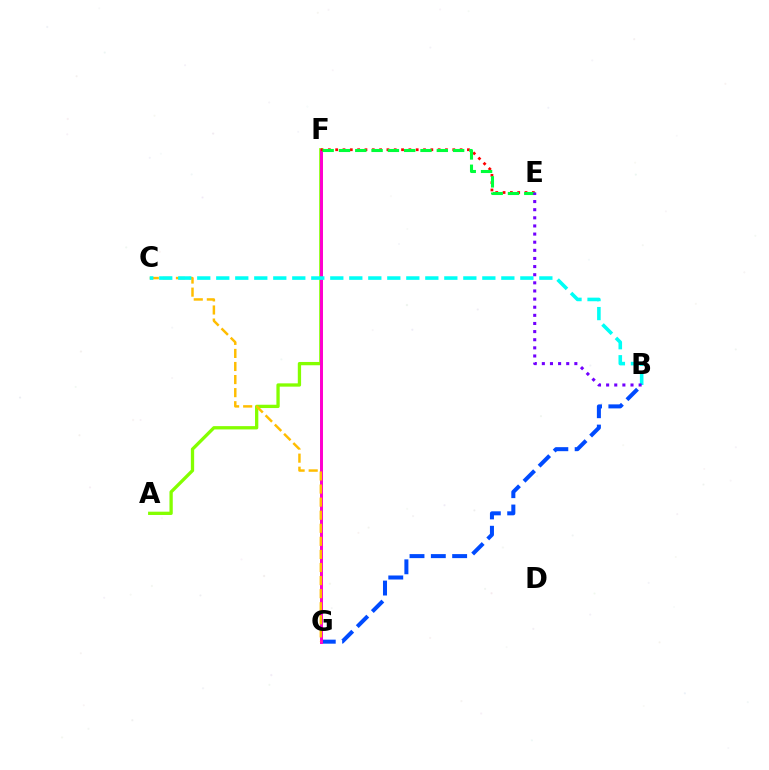{('A', 'F'): [{'color': '#84ff00', 'line_style': 'solid', 'thickness': 2.37}], ('B', 'G'): [{'color': '#004bff', 'line_style': 'dashed', 'thickness': 2.9}], ('F', 'G'): [{'color': '#ff00cf', 'line_style': 'solid', 'thickness': 2.14}], ('E', 'F'): [{'color': '#ff0000', 'line_style': 'dotted', 'thickness': 1.99}, {'color': '#00ff39', 'line_style': 'dashed', 'thickness': 2.22}], ('C', 'G'): [{'color': '#ffbd00', 'line_style': 'dashed', 'thickness': 1.78}], ('B', 'C'): [{'color': '#00fff6', 'line_style': 'dashed', 'thickness': 2.58}], ('B', 'E'): [{'color': '#7200ff', 'line_style': 'dotted', 'thickness': 2.21}]}